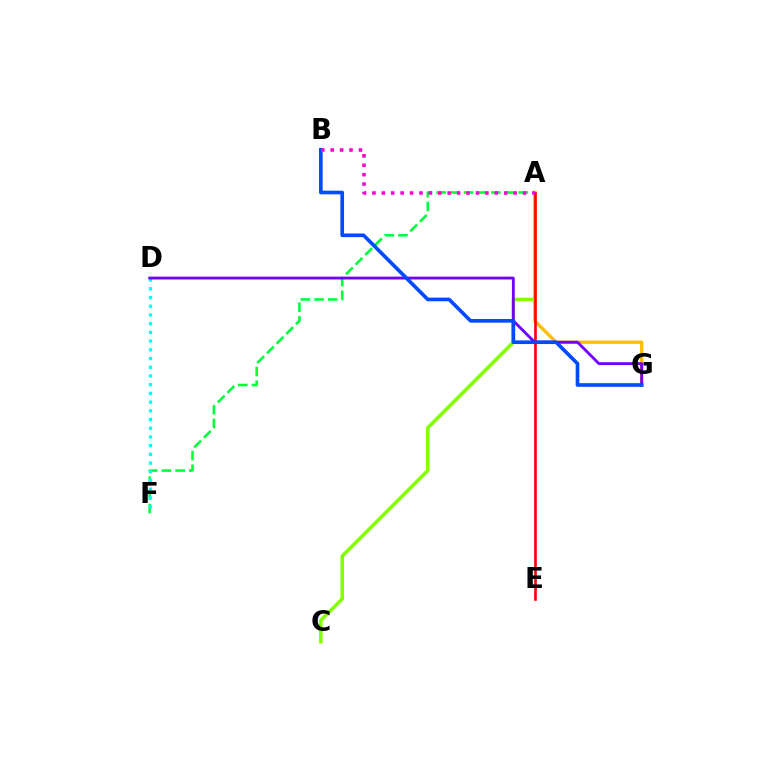{('A', 'F'): [{'color': '#00ff39', 'line_style': 'dashed', 'thickness': 1.86}], ('D', 'F'): [{'color': '#00fff6', 'line_style': 'dotted', 'thickness': 2.37}], ('A', 'C'): [{'color': '#84ff00', 'line_style': 'solid', 'thickness': 2.55}], ('A', 'G'): [{'color': '#ffbd00', 'line_style': 'solid', 'thickness': 2.39}], ('D', 'G'): [{'color': '#7200ff', 'line_style': 'solid', 'thickness': 2.05}], ('A', 'E'): [{'color': '#ff0000', 'line_style': 'solid', 'thickness': 1.89}], ('B', 'G'): [{'color': '#004bff', 'line_style': 'solid', 'thickness': 2.62}], ('A', 'B'): [{'color': '#ff00cf', 'line_style': 'dotted', 'thickness': 2.56}]}